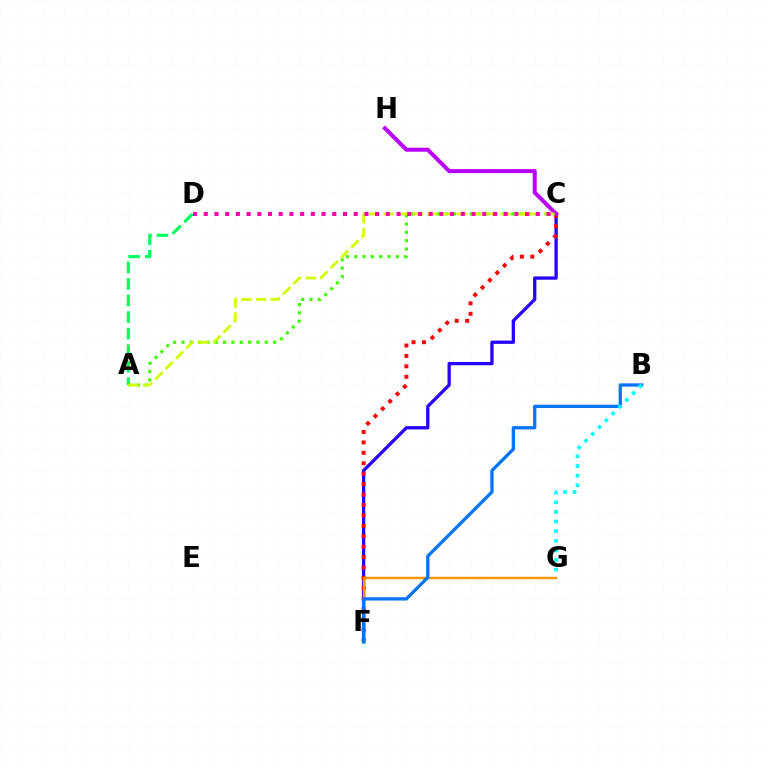{('C', 'F'): [{'color': '#2500ff', 'line_style': 'solid', 'thickness': 2.37}, {'color': '#ff0000', 'line_style': 'dotted', 'thickness': 2.83}], ('F', 'G'): [{'color': '#ff9400', 'line_style': 'solid', 'thickness': 1.73}], ('A', 'D'): [{'color': '#00ff5c', 'line_style': 'dashed', 'thickness': 2.25}], ('B', 'F'): [{'color': '#0074ff', 'line_style': 'solid', 'thickness': 2.35}], ('A', 'C'): [{'color': '#3dff00', 'line_style': 'dotted', 'thickness': 2.26}, {'color': '#d1ff00', 'line_style': 'dashed', 'thickness': 1.99}], ('C', 'H'): [{'color': '#b900ff', 'line_style': 'solid', 'thickness': 2.89}], ('B', 'G'): [{'color': '#00fff6', 'line_style': 'dotted', 'thickness': 2.61}], ('C', 'D'): [{'color': '#ff00ac', 'line_style': 'dotted', 'thickness': 2.91}]}